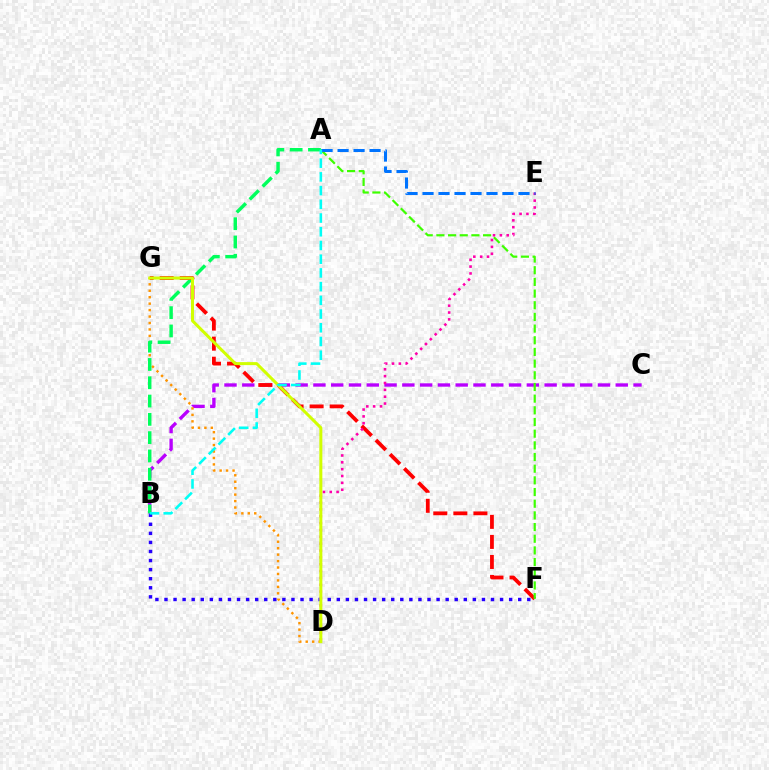{('B', 'C'): [{'color': '#b900ff', 'line_style': 'dashed', 'thickness': 2.42}], ('D', 'G'): [{'color': '#ff9400', 'line_style': 'dotted', 'thickness': 1.75}, {'color': '#d1ff00', 'line_style': 'solid', 'thickness': 2.17}], ('A', 'B'): [{'color': '#00ff5c', 'line_style': 'dashed', 'thickness': 2.49}, {'color': '#00fff6', 'line_style': 'dashed', 'thickness': 1.86}], ('F', 'G'): [{'color': '#ff0000', 'line_style': 'dashed', 'thickness': 2.72}], ('B', 'F'): [{'color': '#2500ff', 'line_style': 'dotted', 'thickness': 2.46}], ('A', 'F'): [{'color': '#3dff00', 'line_style': 'dashed', 'thickness': 1.59}], ('D', 'E'): [{'color': '#ff00ac', 'line_style': 'dotted', 'thickness': 1.86}], ('A', 'E'): [{'color': '#0074ff', 'line_style': 'dashed', 'thickness': 2.17}]}